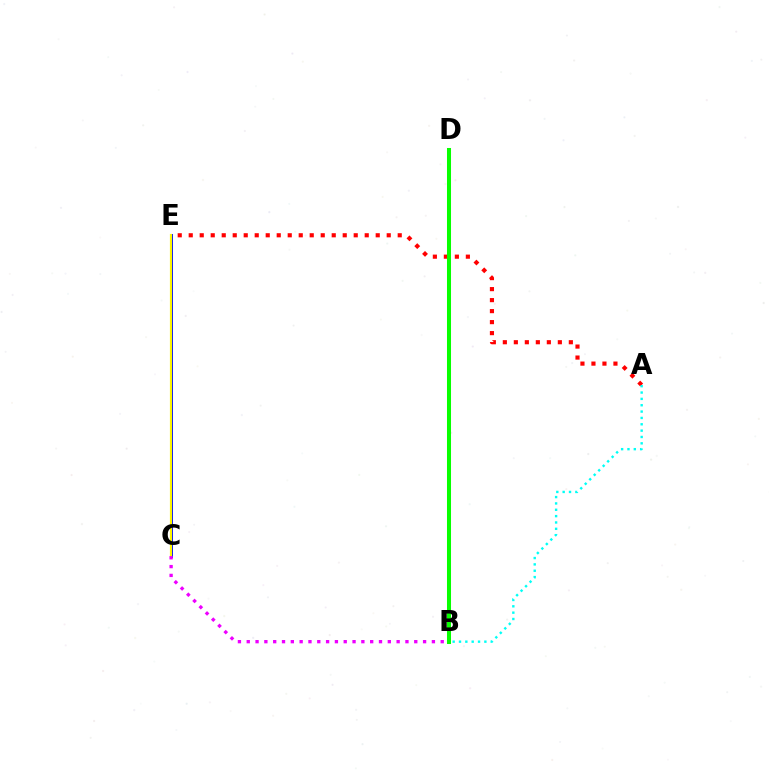{('C', 'E'): [{'color': '#0010ff', 'line_style': 'solid', 'thickness': 2.13}, {'color': '#fcf500', 'line_style': 'solid', 'thickness': 1.56}], ('A', 'E'): [{'color': '#ff0000', 'line_style': 'dotted', 'thickness': 2.99}], ('B', 'D'): [{'color': '#08ff00', 'line_style': 'solid', 'thickness': 2.9}], ('A', 'B'): [{'color': '#00fff6', 'line_style': 'dotted', 'thickness': 1.72}], ('B', 'C'): [{'color': '#ee00ff', 'line_style': 'dotted', 'thickness': 2.4}]}